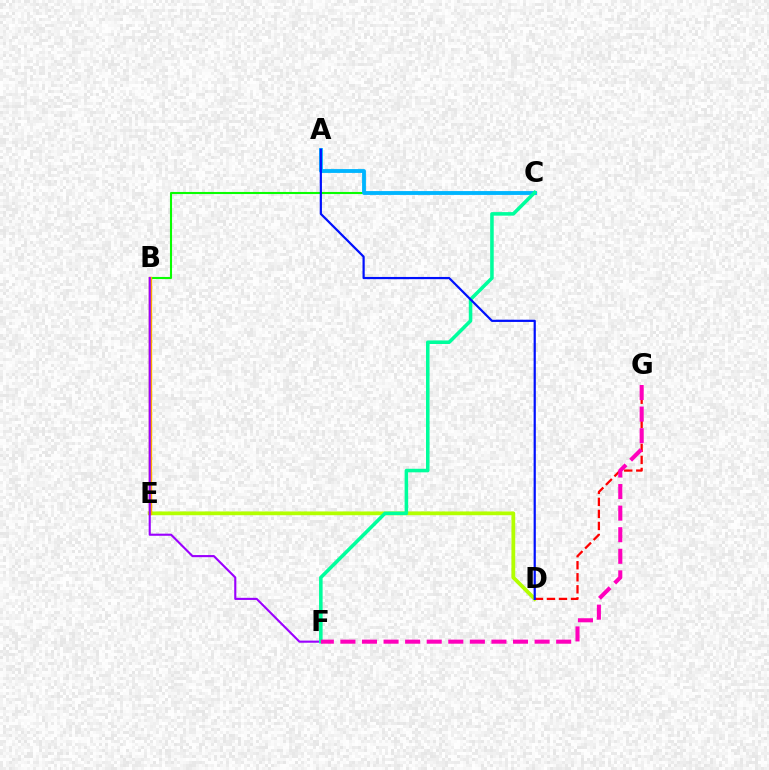{('D', 'E'): [{'color': '#b3ff00', 'line_style': 'solid', 'thickness': 2.72}], ('D', 'G'): [{'color': '#ff0000', 'line_style': 'dashed', 'thickness': 1.64}], ('B', 'C'): [{'color': '#08ff00', 'line_style': 'solid', 'thickness': 1.51}], ('A', 'C'): [{'color': '#00b5ff', 'line_style': 'solid', 'thickness': 2.76}], ('B', 'E'): [{'color': '#ffa500', 'line_style': 'solid', 'thickness': 2.44}], ('B', 'F'): [{'color': '#9b00ff', 'line_style': 'solid', 'thickness': 1.53}], ('C', 'F'): [{'color': '#00ff9d', 'line_style': 'solid', 'thickness': 2.56}], ('A', 'D'): [{'color': '#0010ff', 'line_style': 'solid', 'thickness': 1.59}], ('F', 'G'): [{'color': '#ff00bd', 'line_style': 'dashed', 'thickness': 2.93}]}